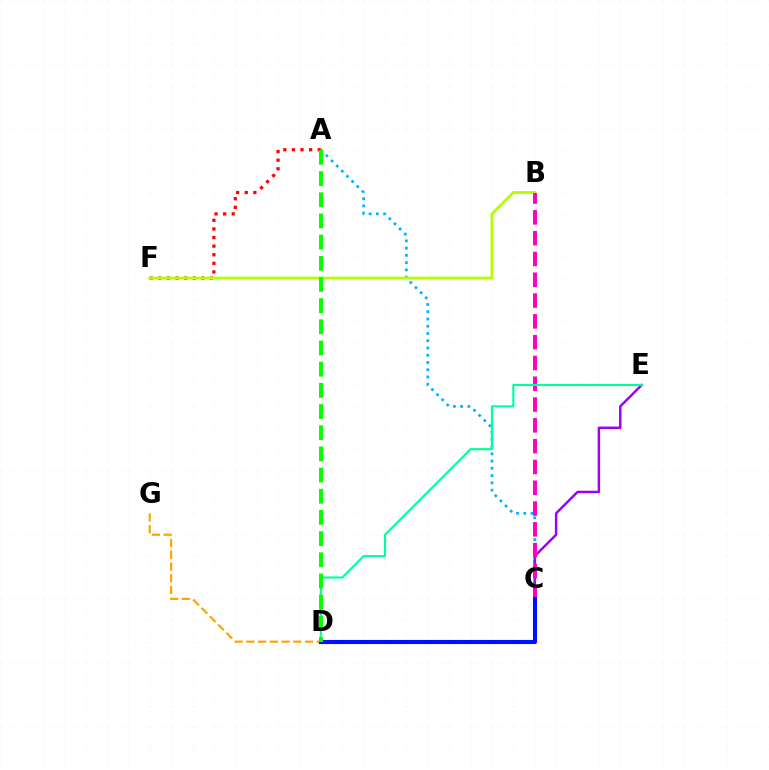{('A', 'F'): [{'color': '#ff0000', 'line_style': 'dotted', 'thickness': 2.34}], ('A', 'C'): [{'color': '#00b5ff', 'line_style': 'dotted', 'thickness': 1.97}], ('B', 'F'): [{'color': '#b3ff00', 'line_style': 'solid', 'thickness': 2.04}], ('C', 'E'): [{'color': '#9b00ff', 'line_style': 'solid', 'thickness': 1.77}], ('B', 'C'): [{'color': '#ff00bd', 'line_style': 'dashed', 'thickness': 2.83}], ('D', 'G'): [{'color': '#ffa500', 'line_style': 'dashed', 'thickness': 1.6}], ('D', 'E'): [{'color': '#00ff9d', 'line_style': 'solid', 'thickness': 1.53}], ('C', 'D'): [{'color': '#0010ff', 'line_style': 'solid', 'thickness': 2.94}], ('A', 'D'): [{'color': '#08ff00', 'line_style': 'dashed', 'thickness': 2.88}]}